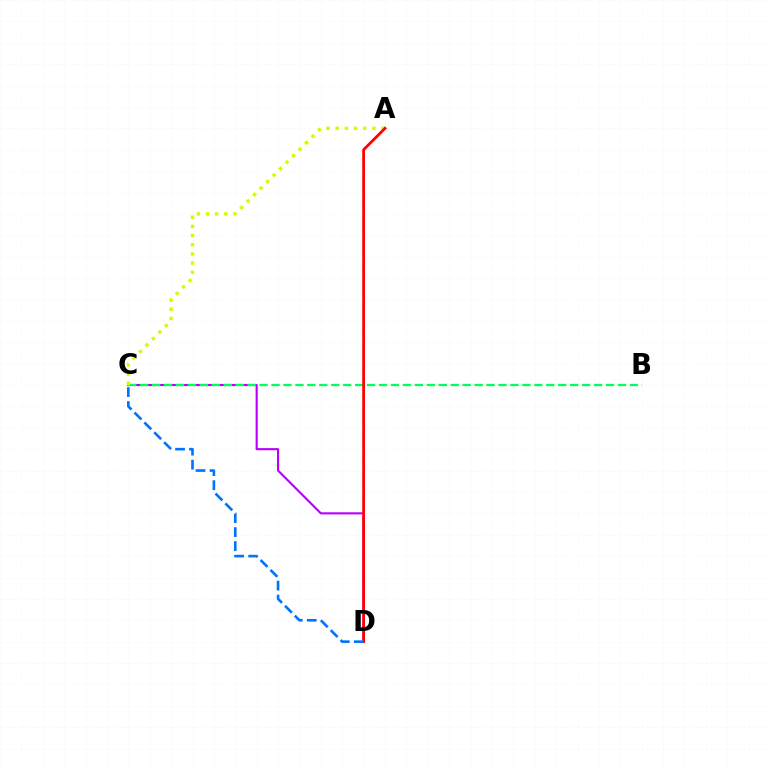{('C', 'D'): [{'color': '#b900ff', 'line_style': 'solid', 'thickness': 1.53}, {'color': '#0074ff', 'line_style': 'dashed', 'thickness': 1.9}], ('B', 'C'): [{'color': '#00ff5c', 'line_style': 'dashed', 'thickness': 1.62}], ('A', 'C'): [{'color': '#d1ff00', 'line_style': 'dotted', 'thickness': 2.49}], ('A', 'D'): [{'color': '#ff0000', 'line_style': 'solid', 'thickness': 1.99}]}